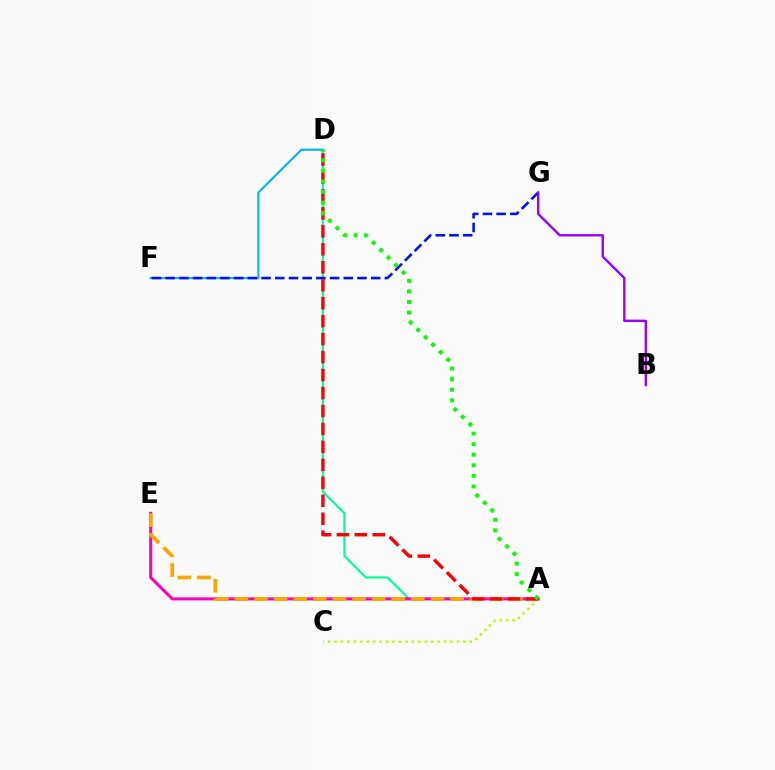{('A', 'C'): [{'color': '#b3ff00', 'line_style': 'dotted', 'thickness': 1.75}], ('D', 'F'): [{'color': '#00b5ff', 'line_style': 'solid', 'thickness': 1.54}], ('A', 'D'): [{'color': '#00ff9d', 'line_style': 'solid', 'thickness': 1.55}, {'color': '#ff0000', 'line_style': 'dashed', 'thickness': 2.44}, {'color': '#08ff00', 'line_style': 'dotted', 'thickness': 2.87}], ('F', 'G'): [{'color': '#0010ff', 'line_style': 'dashed', 'thickness': 1.86}], ('A', 'E'): [{'color': '#ff00bd', 'line_style': 'solid', 'thickness': 2.19}, {'color': '#ffa500', 'line_style': 'dashed', 'thickness': 2.66}], ('B', 'G'): [{'color': '#9b00ff', 'line_style': 'solid', 'thickness': 1.73}]}